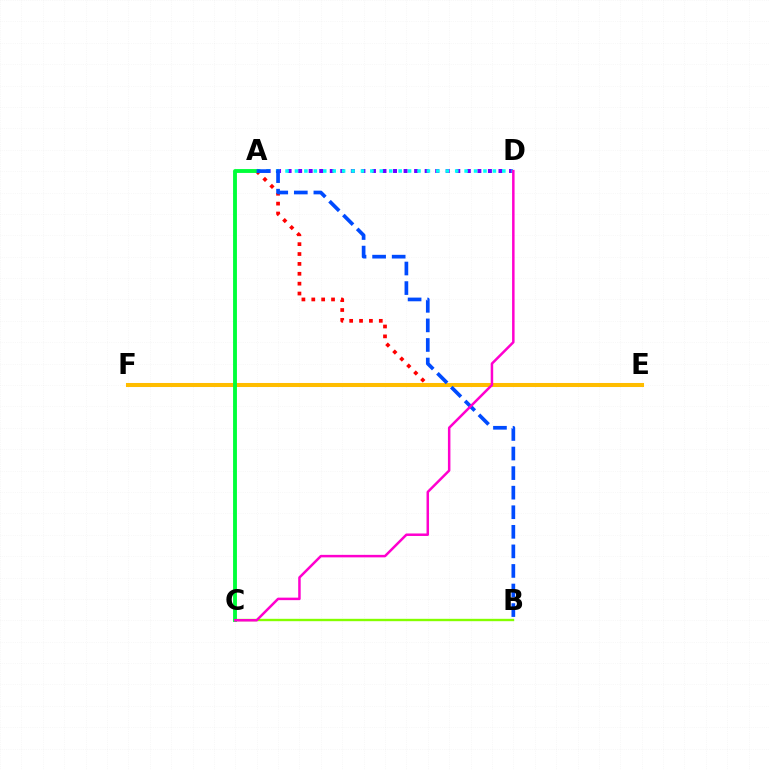{('A', 'E'): [{'color': '#ff0000', 'line_style': 'dotted', 'thickness': 2.68}], ('A', 'D'): [{'color': '#7200ff', 'line_style': 'dotted', 'thickness': 2.86}, {'color': '#00fff6', 'line_style': 'dotted', 'thickness': 2.56}], ('B', 'C'): [{'color': '#84ff00', 'line_style': 'solid', 'thickness': 1.71}], ('E', 'F'): [{'color': '#ffbd00', 'line_style': 'solid', 'thickness': 2.91}], ('A', 'C'): [{'color': '#00ff39', 'line_style': 'solid', 'thickness': 2.78}], ('A', 'B'): [{'color': '#004bff', 'line_style': 'dashed', 'thickness': 2.66}], ('C', 'D'): [{'color': '#ff00cf', 'line_style': 'solid', 'thickness': 1.8}]}